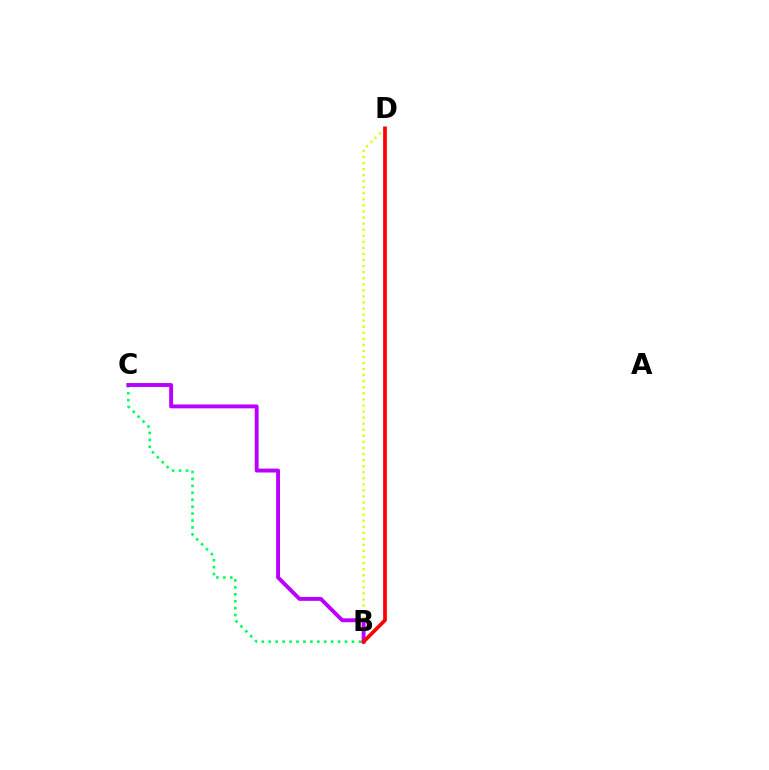{('B', 'D'): [{'color': '#0074ff', 'line_style': 'solid', 'thickness': 1.69}, {'color': '#d1ff00', 'line_style': 'dotted', 'thickness': 1.65}, {'color': '#ff0000', 'line_style': 'solid', 'thickness': 2.65}], ('B', 'C'): [{'color': '#00ff5c', 'line_style': 'dotted', 'thickness': 1.88}, {'color': '#b900ff', 'line_style': 'solid', 'thickness': 2.81}]}